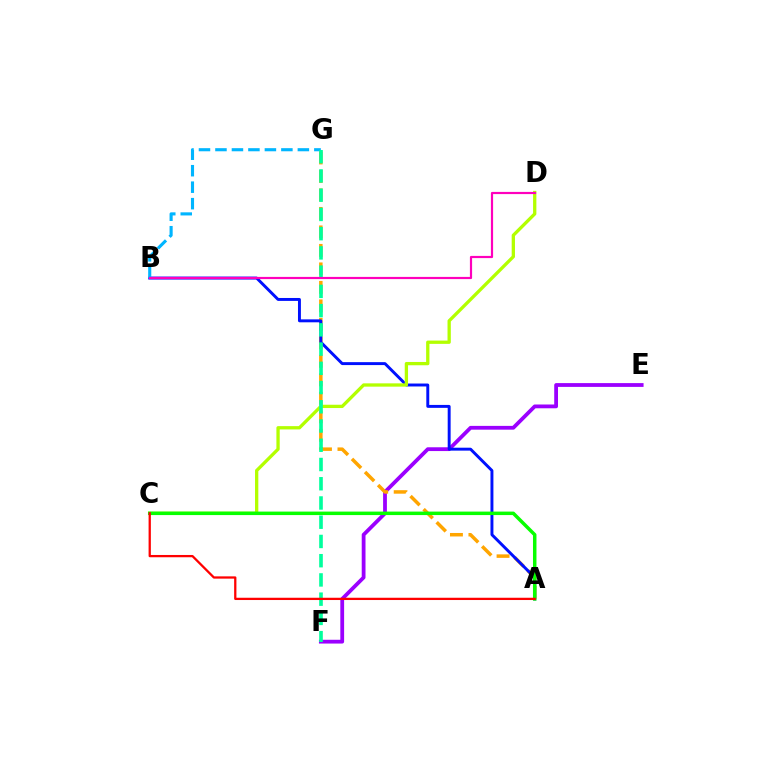{('E', 'F'): [{'color': '#9b00ff', 'line_style': 'solid', 'thickness': 2.73}], ('A', 'G'): [{'color': '#ffa500', 'line_style': 'dashed', 'thickness': 2.51}], ('A', 'B'): [{'color': '#0010ff', 'line_style': 'solid', 'thickness': 2.11}], ('B', 'G'): [{'color': '#00b5ff', 'line_style': 'dashed', 'thickness': 2.24}], ('C', 'D'): [{'color': '#b3ff00', 'line_style': 'solid', 'thickness': 2.38}], ('F', 'G'): [{'color': '#00ff9d', 'line_style': 'dashed', 'thickness': 2.61}], ('A', 'C'): [{'color': '#08ff00', 'line_style': 'solid', 'thickness': 2.51}, {'color': '#ff0000', 'line_style': 'solid', 'thickness': 1.64}], ('B', 'D'): [{'color': '#ff00bd', 'line_style': 'solid', 'thickness': 1.57}]}